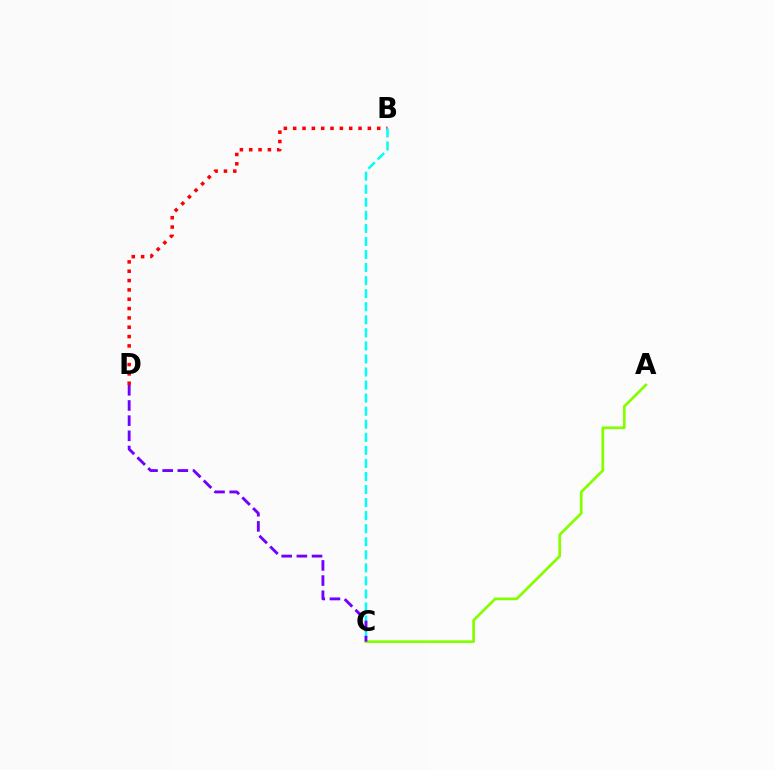{('B', 'D'): [{'color': '#ff0000', 'line_style': 'dotted', 'thickness': 2.54}], ('B', 'C'): [{'color': '#00fff6', 'line_style': 'dashed', 'thickness': 1.77}], ('A', 'C'): [{'color': '#84ff00', 'line_style': 'solid', 'thickness': 1.96}], ('C', 'D'): [{'color': '#7200ff', 'line_style': 'dashed', 'thickness': 2.06}]}